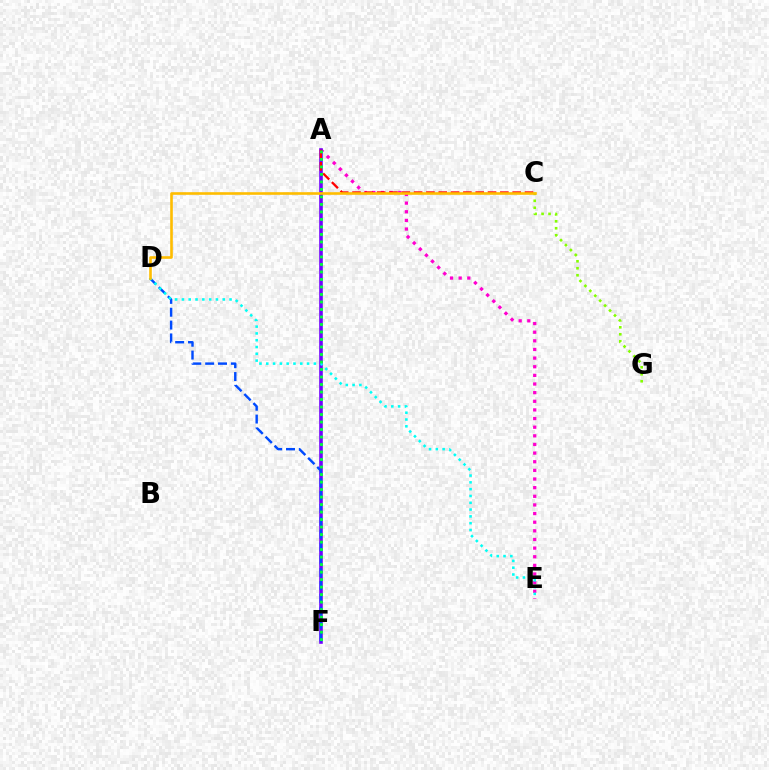{('C', 'G'): [{'color': '#84ff00', 'line_style': 'dotted', 'thickness': 1.9}], ('A', 'E'): [{'color': '#ff00cf', 'line_style': 'dotted', 'thickness': 2.35}], ('A', 'F'): [{'color': '#7200ff', 'line_style': 'solid', 'thickness': 2.59}, {'color': '#00ff39', 'line_style': 'dotted', 'thickness': 2.04}], ('D', 'F'): [{'color': '#004bff', 'line_style': 'dashed', 'thickness': 1.75}], ('A', 'C'): [{'color': '#ff0000', 'line_style': 'dashed', 'thickness': 1.67}], ('D', 'E'): [{'color': '#00fff6', 'line_style': 'dotted', 'thickness': 1.85}], ('C', 'D'): [{'color': '#ffbd00', 'line_style': 'solid', 'thickness': 1.88}]}